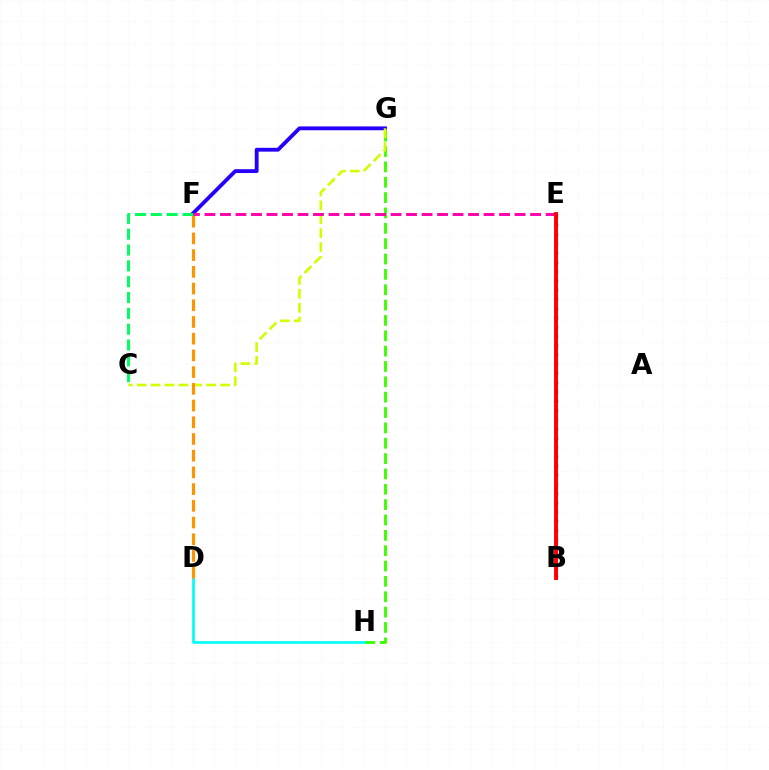{('B', 'E'): [{'color': '#0074ff', 'line_style': 'dotted', 'thickness': 2.51}, {'color': '#b900ff', 'line_style': 'solid', 'thickness': 1.84}, {'color': '#ff0000', 'line_style': 'solid', 'thickness': 2.8}], ('G', 'H'): [{'color': '#3dff00', 'line_style': 'dashed', 'thickness': 2.09}], ('D', 'H'): [{'color': '#00fff6', 'line_style': 'solid', 'thickness': 1.94}], ('F', 'G'): [{'color': '#2500ff', 'line_style': 'solid', 'thickness': 2.76}], ('C', 'G'): [{'color': '#d1ff00', 'line_style': 'dashed', 'thickness': 1.89}], ('D', 'F'): [{'color': '#ff9400', 'line_style': 'dashed', 'thickness': 2.27}], ('C', 'F'): [{'color': '#00ff5c', 'line_style': 'dashed', 'thickness': 2.15}], ('E', 'F'): [{'color': '#ff00ac', 'line_style': 'dashed', 'thickness': 2.11}]}